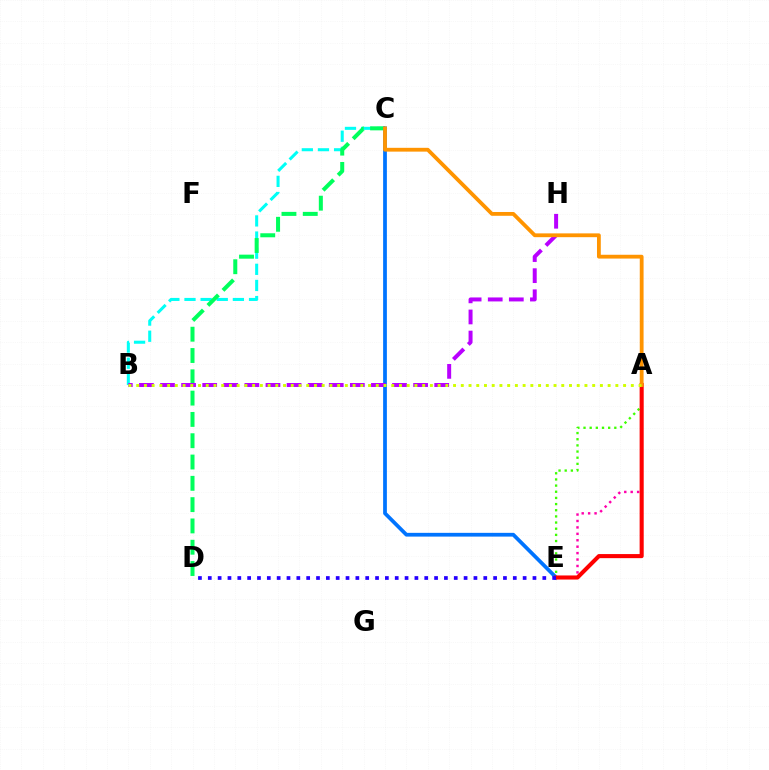{('B', 'C'): [{'color': '#00fff6', 'line_style': 'dashed', 'thickness': 2.19}], ('C', 'D'): [{'color': '#00ff5c', 'line_style': 'dashed', 'thickness': 2.89}], ('A', 'E'): [{'color': '#ff00ac', 'line_style': 'dotted', 'thickness': 1.75}, {'color': '#3dff00', 'line_style': 'dotted', 'thickness': 1.67}, {'color': '#ff0000', 'line_style': 'solid', 'thickness': 2.94}], ('C', 'E'): [{'color': '#0074ff', 'line_style': 'solid', 'thickness': 2.7}], ('B', 'H'): [{'color': '#b900ff', 'line_style': 'dashed', 'thickness': 2.87}], ('D', 'E'): [{'color': '#2500ff', 'line_style': 'dotted', 'thickness': 2.67}], ('A', 'C'): [{'color': '#ff9400', 'line_style': 'solid', 'thickness': 2.74}], ('A', 'B'): [{'color': '#d1ff00', 'line_style': 'dotted', 'thickness': 2.1}]}